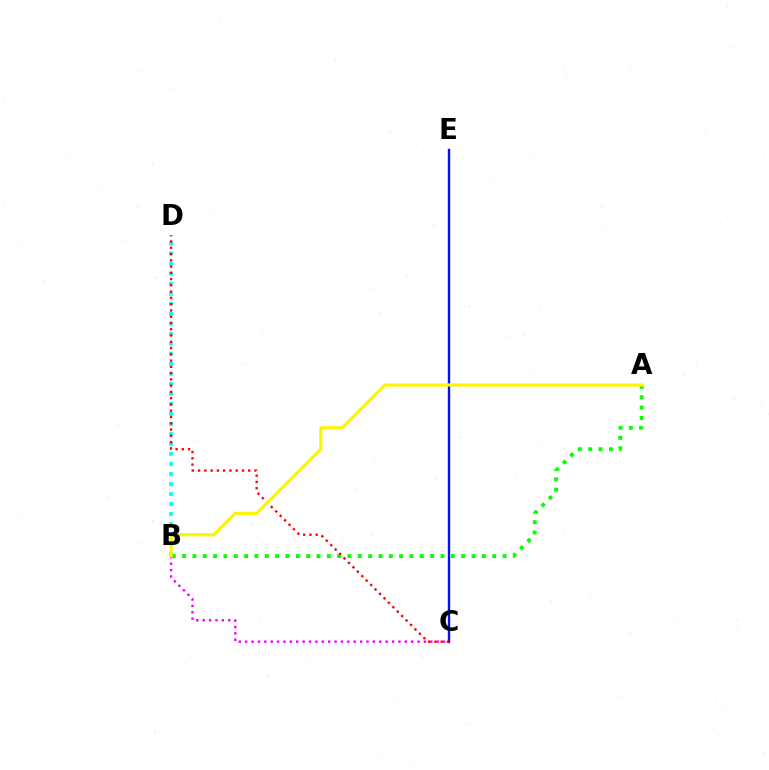{('B', 'D'): [{'color': '#00fff6', 'line_style': 'dotted', 'thickness': 2.72}], ('A', 'B'): [{'color': '#08ff00', 'line_style': 'dotted', 'thickness': 2.81}, {'color': '#fcf500', 'line_style': 'solid', 'thickness': 2.28}], ('B', 'C'): [{'color': '#ee00ff', 'line_style': 'dotted', 'thickness': 1.73}], ('C', 'E'): [{'color': '#0010ff', 'line_style': 'solid', 'thickness': 1.71}], ('C', 'D'): [{'color': '#ff0000', 'line_style': 'dotted', 'thickness': 1.7}]}